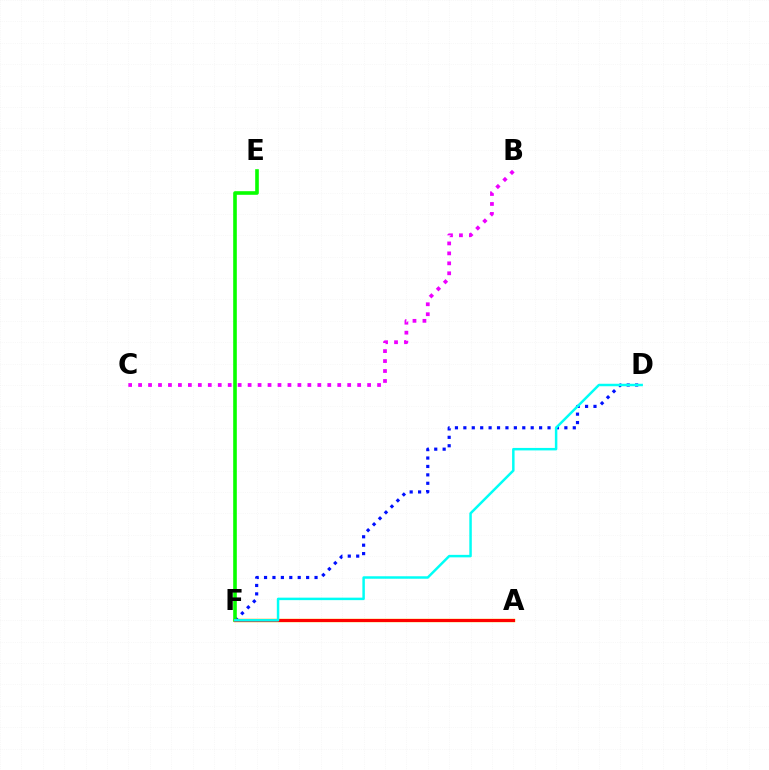{('A', 'F'): [{'color': '#fcf500', 'line_style': 'solid', 'thickness': 2.42}, {'color': '#ff0000', 'line_style': 'solid', 'thickness': 2.28}], ('D', 'F'): [{'color': '#0010ff', 'line_style': 'dotted', 'thickness': 2.29}, {'color': '#00fff6', 'line_style': 'solid', 'thickness': 1.79}], ('E', 'F'): [{'color': '#08ff00', 'line_style': 'solid', 'thickness': 2.6}], ('B', 'C'): [{'color': '#ee00ff', 'line_style': 'dotted', 'thickness': 2.71}]}